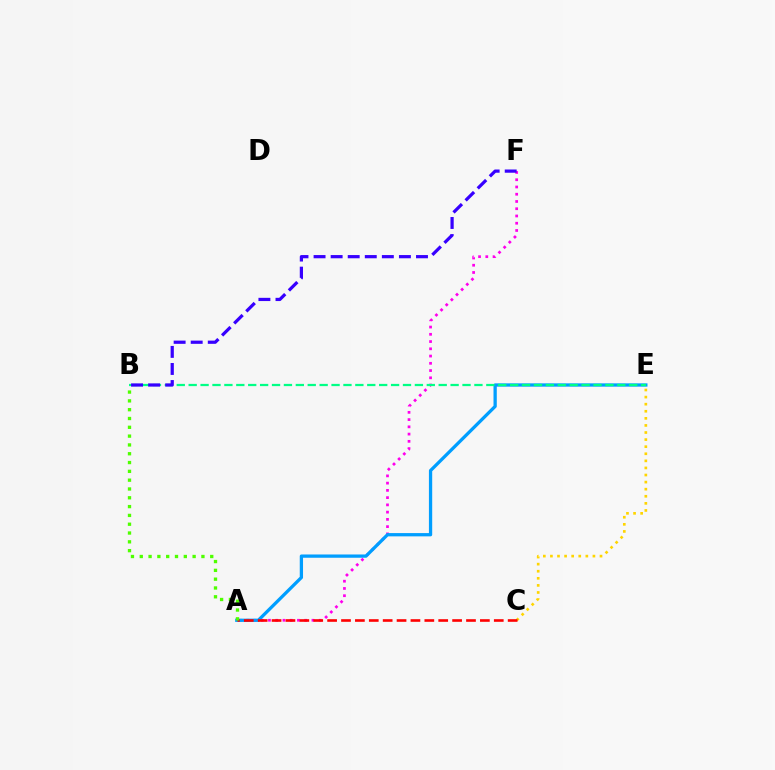{('A', 'F'): [{'color': '#ff00ed', 'line_style': 'dotted', 'thickness': 1.97}], ('A', 'E'): [{'color': '#009eff', 'line_style': 'solid', 'thickness': 2.36}], ('C', 'E'): [{'color': '#ffd500', 'line_style': 'dotted', 'thickness': 1.92}], ('B', 'E'): [{'color': '#00ff86', 'line_style': 'dashed', 'thickness': 1.62}], ('A', 'C'): [{'color': '#ff0000', 'line_style': 'dashed', 'thickness': 1.89}], ('A', 'B'): [{'color': '#4fff00', 'line_style': 'dotted', 'thickness': 2.39}], ('B', 'F'): [{'color': '#3700ff', 'line_style': 'dashed', 'thickness': 2.32}]}